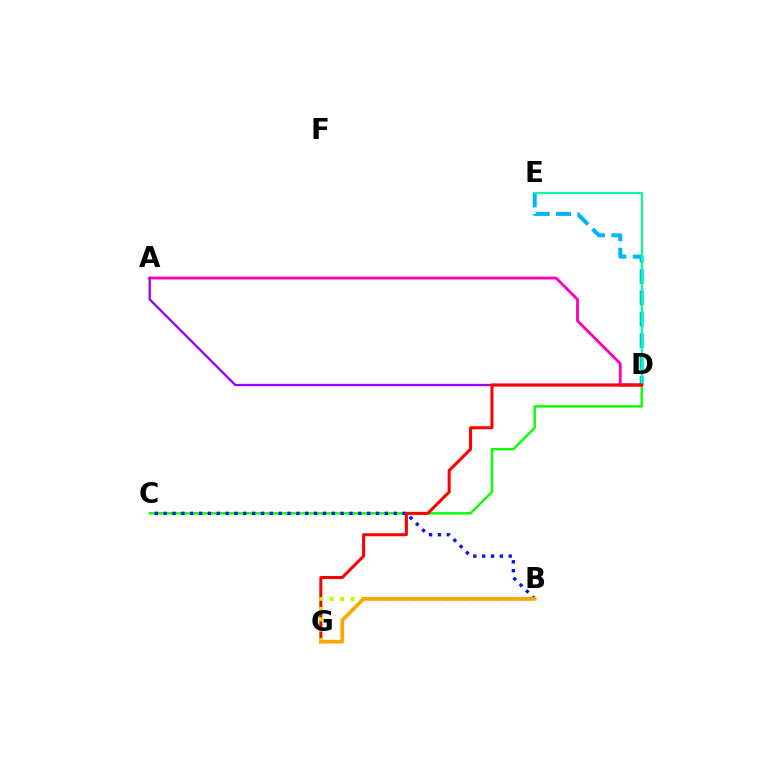{('C', 'D'): [{'color': '#08ff00', 'line_style': 'solid', 'thickness': 1.72}], ('D', 'E'): [{'color': '#00b5ff', 'line_style': 'dashed', 'thickness': 2.9}, {'color': '#00ff9d', 'line_style': 'solid', 'thickness': 1.54}], ('A', 'D'): [{'color': '#ff00bd', 'line_style': 'solid', 'thickness': 2.05}, {'color': '#9b00ff', 'line_style': 'solid', 'thickness': 1.66}], ('B', 'C'): [{'color': '#0010ff', 'line_style': 'dotted', 'thickness': 2.4}], ('D', 'G'): [{'color': '#ff0000', 'line_style': 'solid', 'thickness': 2.18}], ('B', 'G'): [{'color': '#b3ff00', 'line_style': 'dotted', 'thickness': 2.81}, {'color': '#ffa500', 'line_style': 'solid', 'thickness': 2.66}]}